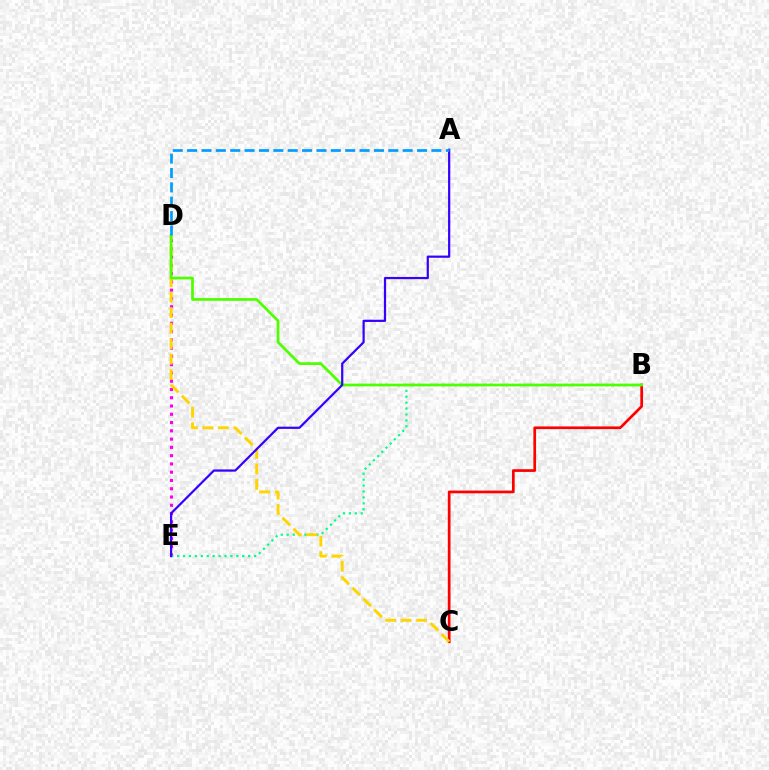{('B', 'C'): [{'color': '#ff0000', 'line_style': 'solid', 'thickness': 1.95}], ('D', 'E'): [{'color': '#ff00ed', 'line_style': 'dotted', 'thickness': 2.25}], ('B', 'E'): [{'color': '#00ff86', 'line_style': 'dotted', 'thickness': 1.61}], ('C', 'D'): [{'color': '#ffd500', 'line_style': 'dashed', 'thickness': 2.1}], ('B', 'D'): [{'color': '#4fff00', 'line_style': 'solid', 'thickness': 1.96}], ('A', 'E'): [{'color': '#3700ff', 'line_style': 'solid', 'thickness': 1.59}], ('A', 'D'): [{'color': '#009eff', 'line_style': 'dashed', 'thickness': 1.95}]}